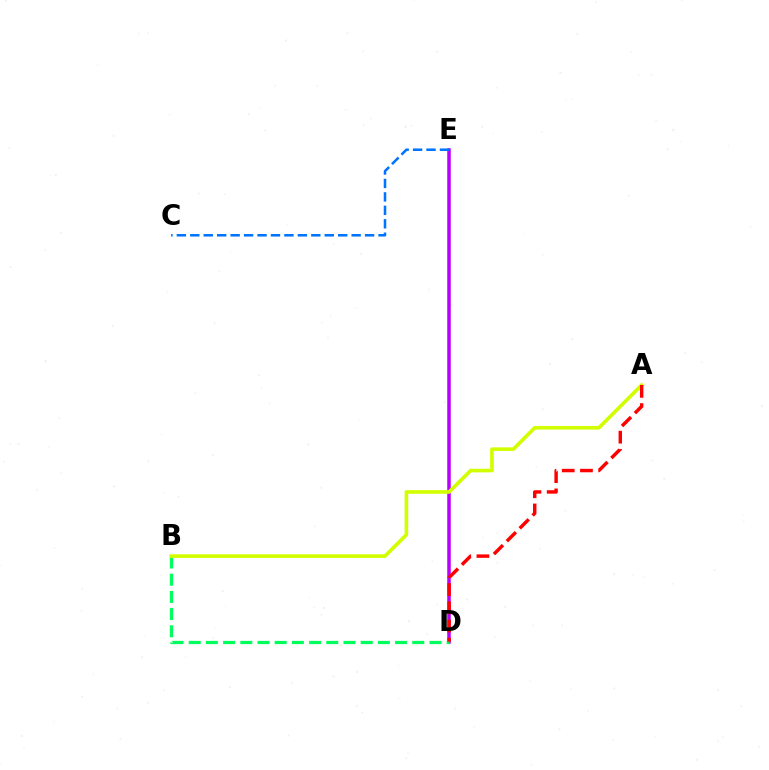{('D', 'E'): [{'color': '#b900ff', 'line_style': 'solid', 'thickness': 2.52}], ('B', 'D'): [{'color': '#00ff5c', 'line_style': 'dashed', 'thickness': 2.34}], ('A', 'B'): [{'color': '#d1ff00', 'line_style': 'solid', 'thickness': 2.61}], ('C', 'E'): [{'color': '#0074ff', 'line_style': 'dashed', 'thickness': 1.83}], ('A', 'D'): [{'color': '#ff0000', 'line_style': 'dashed', 'thickness': 2.48}]}